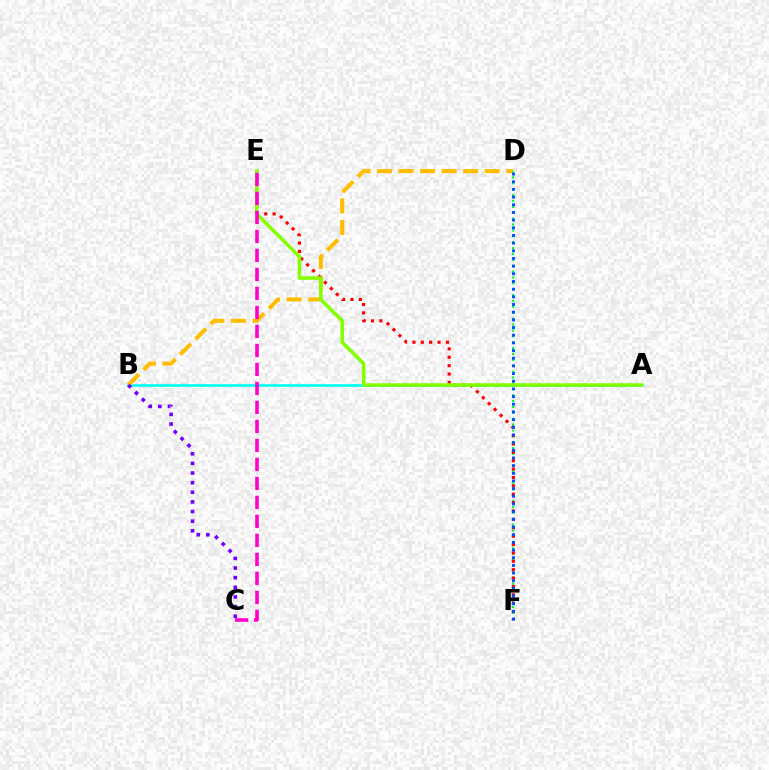{('A', 'B'): [{'color': '#00fff6', 'line_style': 'solid', 'thickness': 1.93}], ('B', 'D'): [{'color': '#ffbd00', 'line_style': 'dashed', 'thickness': 2.92}], ('D', 'F'): [{'color': '#00ff39', 'line_style': 'dotted', 'thickness': 1.6}, {'color': '#004bff', 'line_style': 'dotted', 'thickness': 2.08}], ('E', 'F'): [{'color': '#ff0000', 'line_style': 'dotted', 'thickness': 2.28}], ('A', 'E'): [{'color': '#84ff00', 'line_style': 'solid', 'thickness': 2.55}], ('C', 'E'): [{'color': '#ff00cf', 'line_style': 'dashed', 'thickness': 2.58}], ('B', 'C'): [{'color': '#7200ff', 'line_style': 'dotted', 'thickness': 2.62}]}